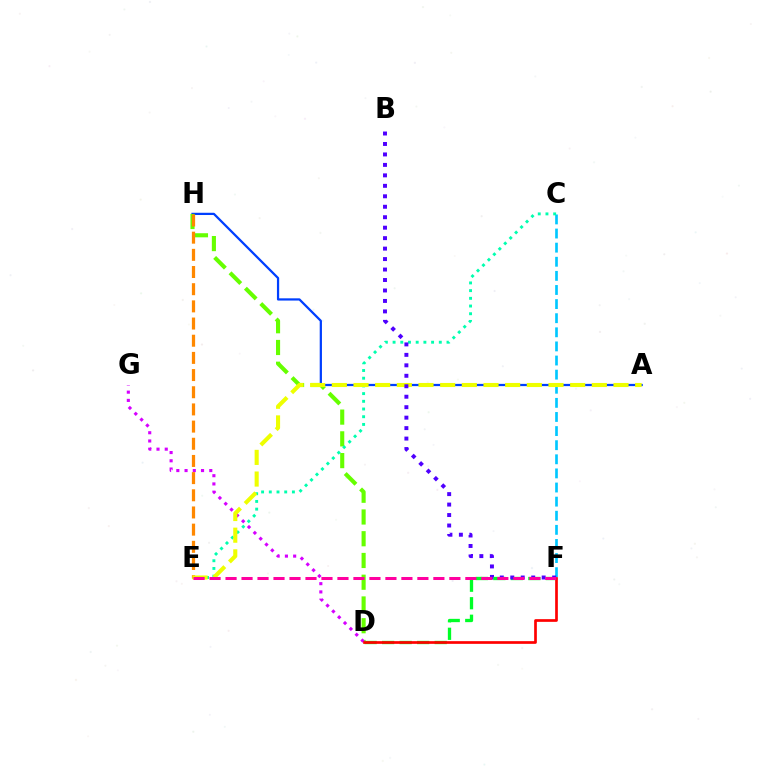{('A', 'H'): [{'color': '#003fff', 'line_style': 'solid', 'thickness': 1.61}], ('D', 'F'): [{'color': '#00ff27', 'line_style': 'dashed', 'thickness': 2.38}, {'color': '#ff0000', 'line_style': 'solid', 'thickness': 1.94}], ('C', 'F'): [{'color': '#00c7ff', 'line_style': 'dashed', 'thickness': 1.92}], ('D', 'H'): [{'color': '#66ff00', 'line_style': 'dashed', 'thickness': 2.95}], ('C', 'E'): [{'color': '#00ffaf', 'line_style': 'dotted', 'thickness': 2.09}], ('D', 'G'): [{'color': '#d600ff', 'line_style': 'dotted', 'thickness': 2.24}], ('E', 'H'): [{'color': '#ff8800', 'line_style': 'dashed', 'thickness': 2.33}], ('A', 'E'): [{'color': '#eeff00', 'line_style': 'dashed', 'thickness': 2.94}], ('B', 'F'): [{'color': '#4f00ff', 'line_style': 'dotted', 'thickness': 2.84}], ('E', 'F'): [{'color': '#ff00a0', 'line_style': 'dashed', 'thickness': 2.17}]}